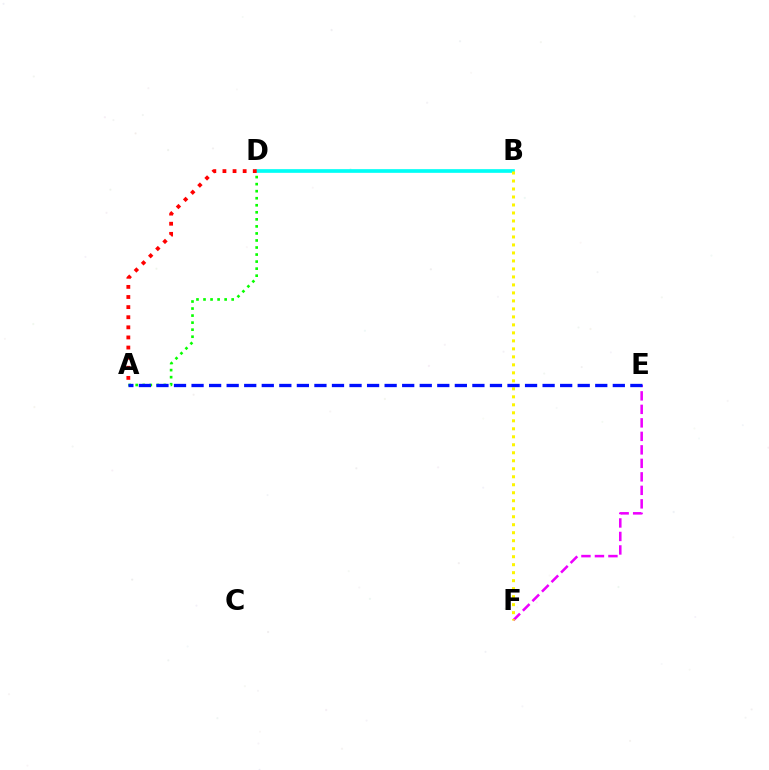{('E', 'F'): [{'color': '#ee00ff', 'line_style': 'dashed', 'thickness': 1.83}], ('A', 'D'): [{'color': '#08ff00', 'line_style': 'dotted', 'thickness': 1.91}, {'color': '#ff0000', 'line_style': 'dotted', 'thickness': 2.75}], ('B', 'D'): [{'color': '#00fff6', 'line_style': 'solid', 'thickness': 2.65}], ('B', 'F'): [{'color': '#fcf500', 'line_style': 'dotted', 'thickness': 2.17}], ('A', 'E'): [{'color': '#0010ff', 'line_style': 'dashed', 'thickness': 2.38}]}